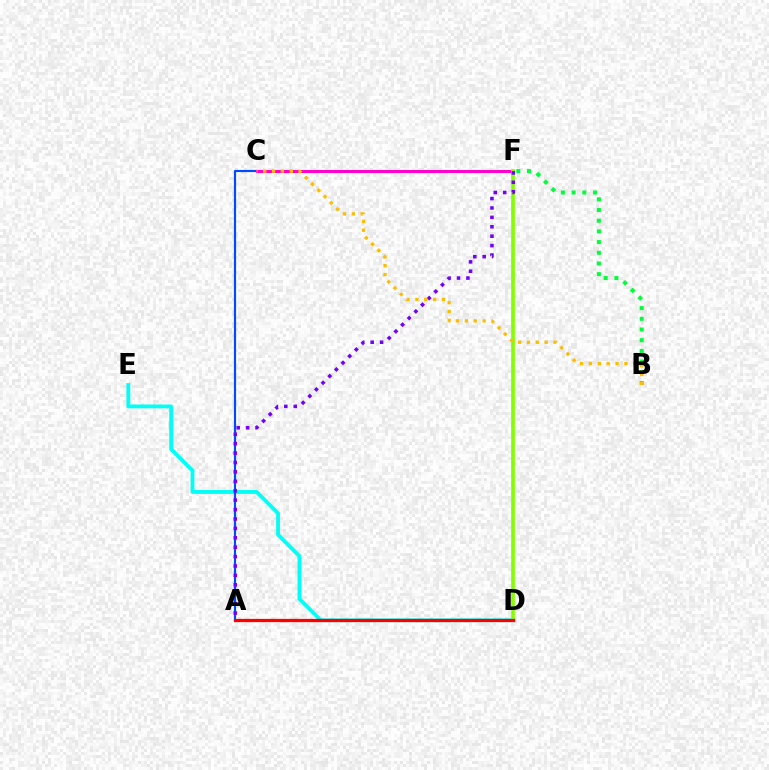{('D', 'E'): [{'color': '#00fff6', 'line_style': 'solid', 'thickness': 2.75}], ('A', 'C'): [{'color': '#004bff', 'line_style': 'solid', 'thickness': 1.56}], ('C', 'F'): [{'color': '#ff00cf', 'line_style': 'solid', 'thickness': 2.18}], ('D', 'F'): [{'color': '#84ff00', 'line_style': 'solid', 'thickness': 2.65}], ('B', 'F'): [{'color': '#00ff39', 'line_style': 'dotted', 'thickness': 2.91}], ('A', 'D'): [{'color': '#ff0000', 'line_style': 'solid', 'thickness': 2.35}], ('A', 'F'): [{'color': '#7200ff', 'line_style': 'dotted', 'thickness': 2.56}], ('B', 'C'): [{'color': '#ffbd00', 'line_style': 'dotted', 'thickness': 2.41}]}